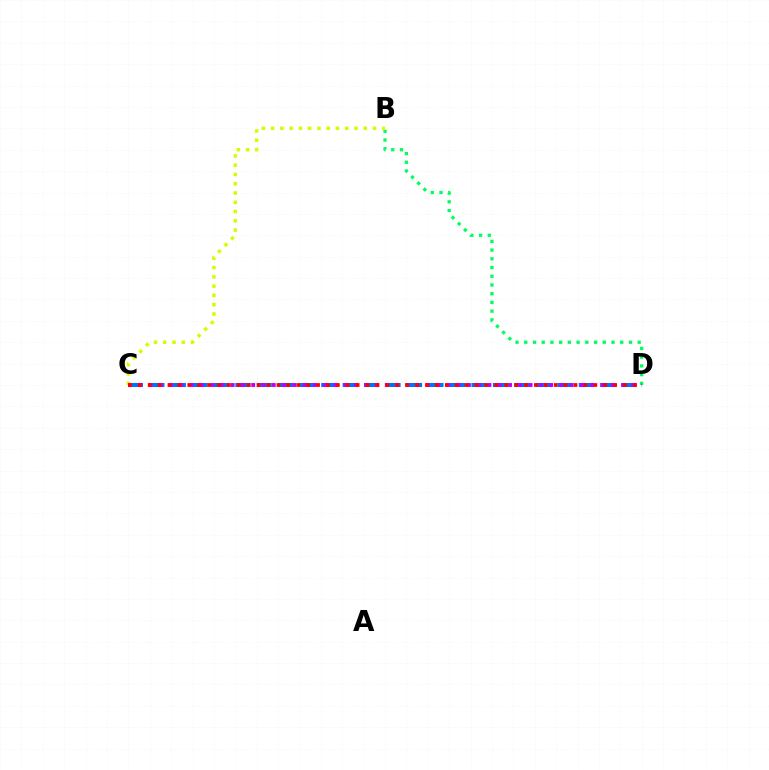{('B', 'D'): [{'color': '#00ff5c', 'line_style': 'dotted', 'thickness': 2.37}], ('B', 'C'): [{'color': '#d1ff00', 'line_style': 'dotted', 'thickness': 2.52}], ('C', 'D'): [{'color': '#0074ff', 'line_style': 'dashed', 'thickness': 2.92}, {'color': '#b900ff', 'line_style': 'dotted', 'thickness': 2.79}, {'color': '#ff0000', 'line_style': 'dotted', 'thickness': 2.69}]}